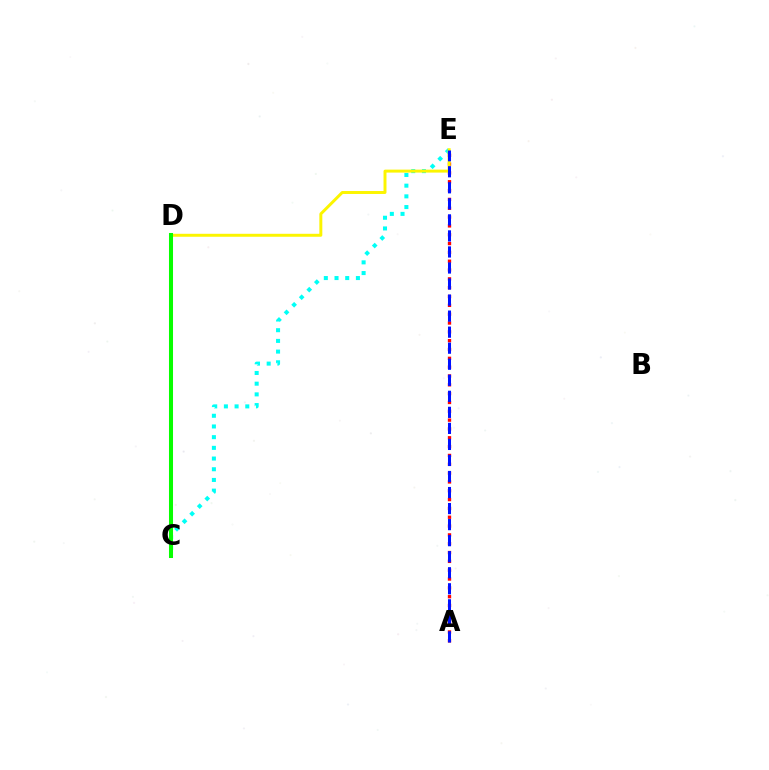{('C', 'D'): [{'color': '#ee00ff', 'line_style': 'dashed', 'thickness': 1.57}, {'color': '#08ff00', 'line_style': 'solid', 'thickness': 2.91}], ('C', 'E'): [{'color': '#00fff6', 'line_style': 'dotted', 'thickness': 2.91}], ('A', 'E'): [{'color': '#ff0000', 'line_style': 'dotted', 'thickness': 2.4}, {'color': '#0010ff', 'line_style': 'dashed', 'thickness': 2.18}], ('D', 'E'): [{'color': '#fcf500', 'line_style': 'solid', 'thickness': 2.13}]}